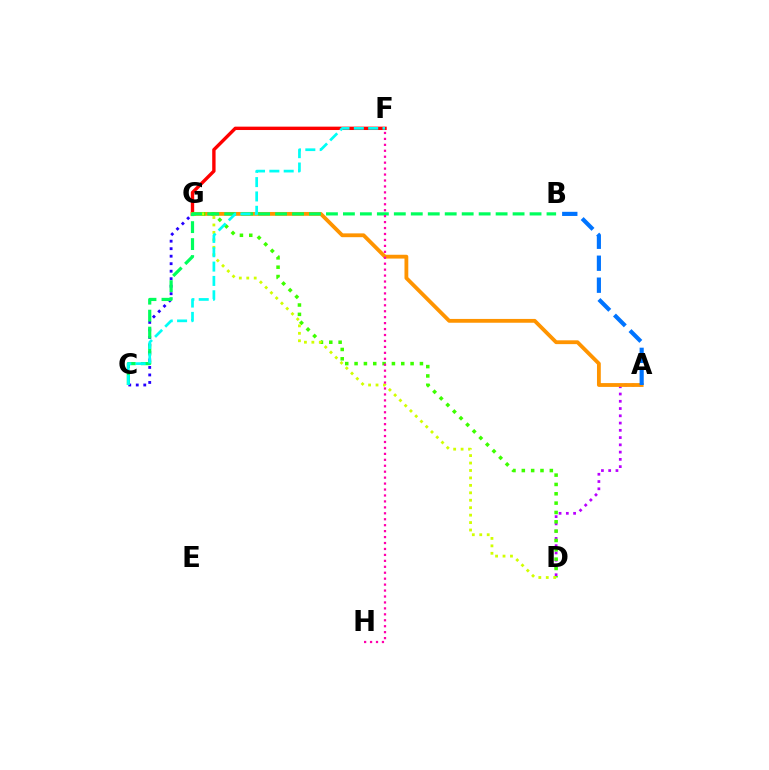{('F', 'G'): [{'color': '#ff0000', 'line_style': 'solid', 'thickness': 2.43}], ('A', 'D'): [{'color': '#b900ff', 'line_style': 'dotted', 'thickness': 1.97}], ('A', 'G'): [{'color': '#ff9400', 'line_style': 'solid', 'thickness': 2.75}], ('D', 'G'): [{'color': '#3dff00', 'line_style': 'dotted', 'thickness': 2.54}, {'color': '#d1ff00', 'line_style': 'dotted', 'thickness': 2.02}], ('C', 'G'): [{'color': '#2500ff', 'line_style': 'dotted', 'thickness': 2.04}], ('B', 'C'): [{'color': '#00ff5c', 'line_style': 'dashed', 'thickness': 2.3}], ('A', 'B'): [{'color': '#0074ff', 'line_style': 'dashed', 'thickness': 2.98}], ('F', 'H'): [{'color': '#ff00ac', 'line_style': 'dotted', 'thickness': 1.61}], ('C', 'F'): [{'color': '#00fff6', 'line_style': 'dashed', 'thickness': 1.95}]}